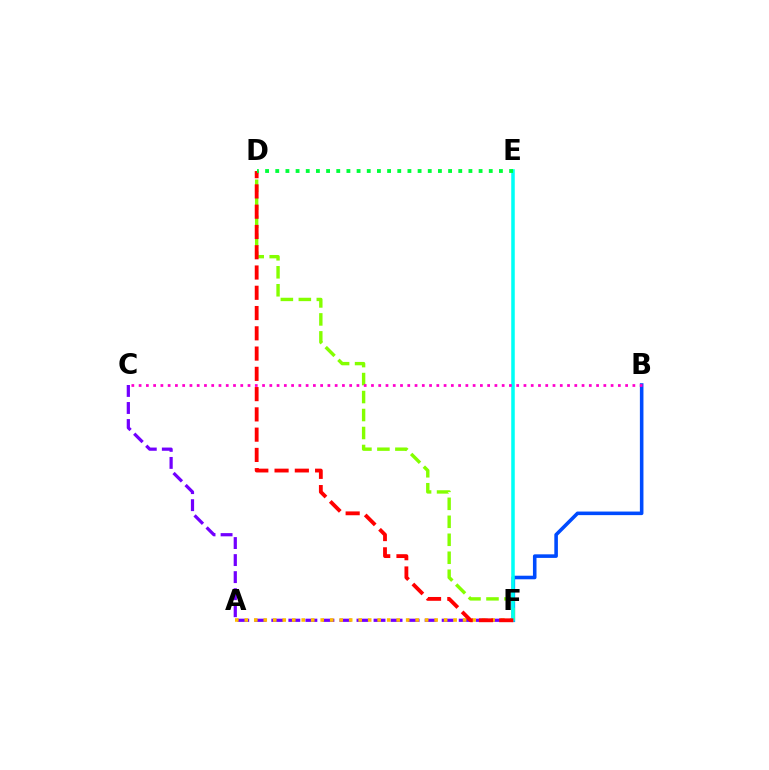{('B', 'F'): [{'color': '#004bff', 'line_style': 'solid', 'thickness': 2.57}], ('D', 'F'): [{'color': '#84ff00', 'line_style': 'dashed', 'thickness': 2.44}, {'color': '#ff0000', 'line_style': 'dashed', 'thickness': 2.75}], ('C', 'F'): [{'color': '#7200ff', 'line_style': 'dashed', 'thickness': 2.31}], ('A', 'F'): [{'color': '#ffbd00', 'line_style': 'dotted', 'thickness': 2.58}], ('E', 'F'): [{'color': '#00fff6', 'line_style': 'solid', 'thickness': 2.55}], ('B', 'C'): [{'color': '#ff00cf', 'line_style': 'dotted', 'thickness': 1.97}], ('D', 'E'): [{'color': '#00ff39', 'line_style': 'dotted', 'thickness': 2.76}]}